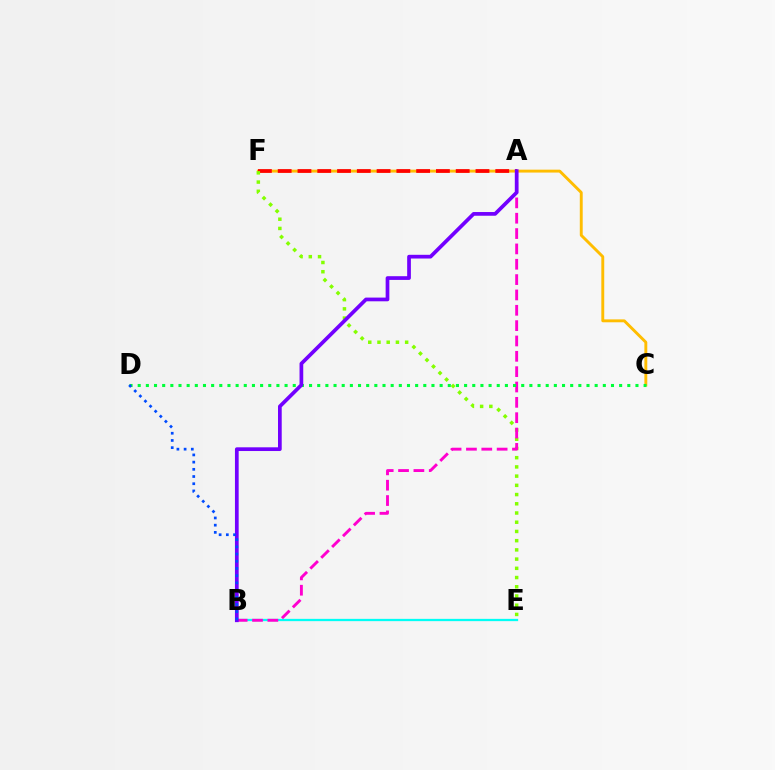{('C', 'F'): [{'color': '#ffbd00', 'line_style': 'solid', 'thickness': 2.09}], ('B', 'E'): [{'color': '#00fff6', 'line_style': 'solid', 'thickness': 1.64}], ('A', 'F'): [{'color': '#ff0000', 'line_style': 'dashed', 'thickness': 2.69}], ('E', 'F'): [{'color': '#84ff00', 'line_style': 'dotted', 'thickness': 2.51}], ('A', 'B'): [{'color': '#ff00cf', 'line_style': 'dashed', 'thickness': 2.08}, {'color': '#7200ff', 'line_style': 'solid', 'thickness': 2.67}], ('C', 'D'): [{'color': '#00ff39', 'line_style': 'dotted', 'thickness': 2.22}], ('B', 'D'): [{'color': '#004bff', 'line_style': 'dotted', 'thickness': 1.96}]}